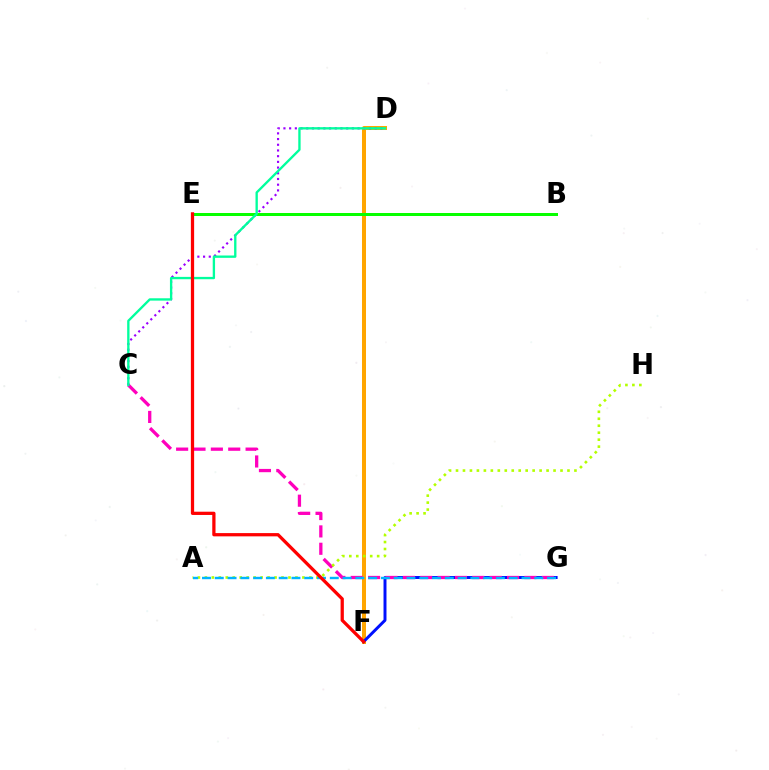{('D', 'F'): [{'color': '#ffa500', 'line_style': 'solid', 'thickness': 2.89}], ('F', 'G'): [{'color': '#0010ff', 'line_style': 'solid', 'thickness': 2.13}], ('C', 'G'): [{'color': '#ff00bd', 'line_style': 'dashed', 'thickness': 2.36}], ('C', 'D'): [{'color': '#9b00ff', 'line_style': 'dotted', 'thickness': 1.55}, {'color': '#00ff9d', 'line_style': 'solid', 'thickness': 1.69}], ('A', 'H'): [{'color': '#b3ff00', 'line_style': 'dotted', 'thickness': 1.89}], ('B', 'E'): [{'color': '#08ff00', 'line_style': 'solid', 'thickness': 2.16}], ('A', 'G'): [{'color': '#00b5ff', 'line_style': 'dashed', 'thickness': 1.74}], ('E', 'F'): [{'color': '#ff0000', 'line_style': 'solid', 'thickness': 2.34}]}